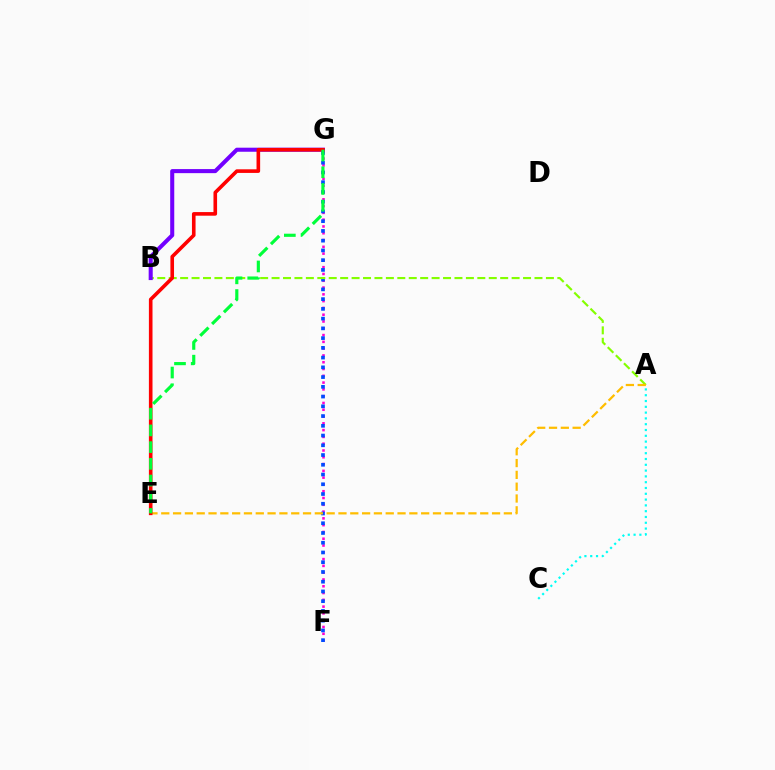{('F', 'G'): [{'color': '#ff00cf', 'line_style': 'dotted', 'thickness': 1.84}, {'color': '#004bff', 'line_style': 'dotted', 'thickness': 2.65}], ('A', 'B'): [{'color': '#84ff00', 'line_style': 'dashed', 'thickness': 1.55}], ('B', 'G'): [{'color': '#7200ff', 'line_style': 'solid', 'thickness': 2.92}], ('A', 'E'): [{'color': '#ffbd00', 'line_style': 'dashed', 'thickness': 1.6}], ('A', 'C'): [{'color': '#00fff6', 'line_style': 'dotted', 'thickness': 1.58}], ('E', 'G'): [{'color': '#ff0000', 'line_style': 'solid', 'thickness': 2.6}, {'color': '#00ff39', 'line_style': 'dashed', 'thickness': 2.27}]}